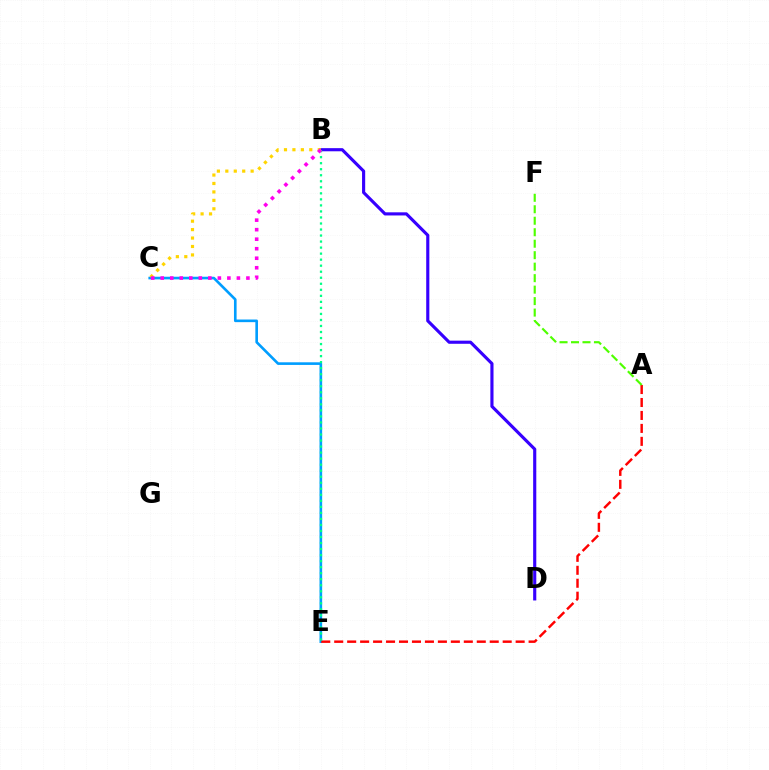{('C', 'E'): [{'color': '#009eff', 'line_style': 'solid', 'thickness': 1.89}], ('A', 'E'): [{'color': '#ff0000', 'line_style': 'dashed', 'thickness': 1.76}], ('B', 'D'): [{'color': '#3700ff', 'line_style': 'solid', 'thickness': 2.26}], ('B', 'C'): [{'color': '#ffd500', 'line_style': 'dotted', 'thickness': 2.29}, {'color': '#ff00ed', 'line_style': 'dotted', 'thickness': 2.59}], ('B', 'E'): [{'color': '#00ff86', 'line_style': 'dotted', 'thickness': 1.64}], ('A', 'F'): [{'color': '#4fff00', 'line_style': 'dashed', 'thickness': 1.56}]}